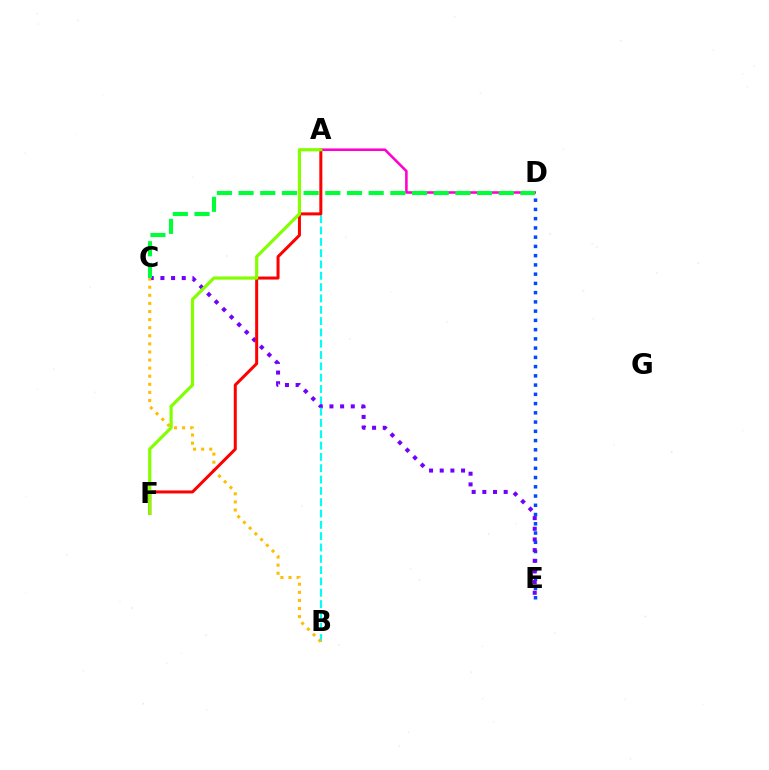{('A', 'D'): [{'color': '#ff00cf', 'line_style': 'solid', 'thickness': 1.85}], ('D', 'E'): [{'color': '#004bff', 'line_style': 'dotted', 'thickness': 2.51}], ('C', 'E'): [{'color': '#7200ff', 'line_style': 'dotted', 'thickness': 2.9}], ('A', 'B'): [{'color': '#00fff6', 'line_style': 'dashed', 'thickness': 1.54}], ('B', 'C'): [{'color': '#ffbd00', 'line_style': 'dotted', 'thickness': 2.2}], ('A', 'F'): [{'color': '#ff0000', 'line_style': 'solid', 'thickness': 2.16}, {'color': '#84ff00', 'line_style': 'solid', 'thickness': 2.3}], ('C', 'D'): [{'color': '#00ff39', 'line_style': 'dashed', 'thickness': 2.95}]}